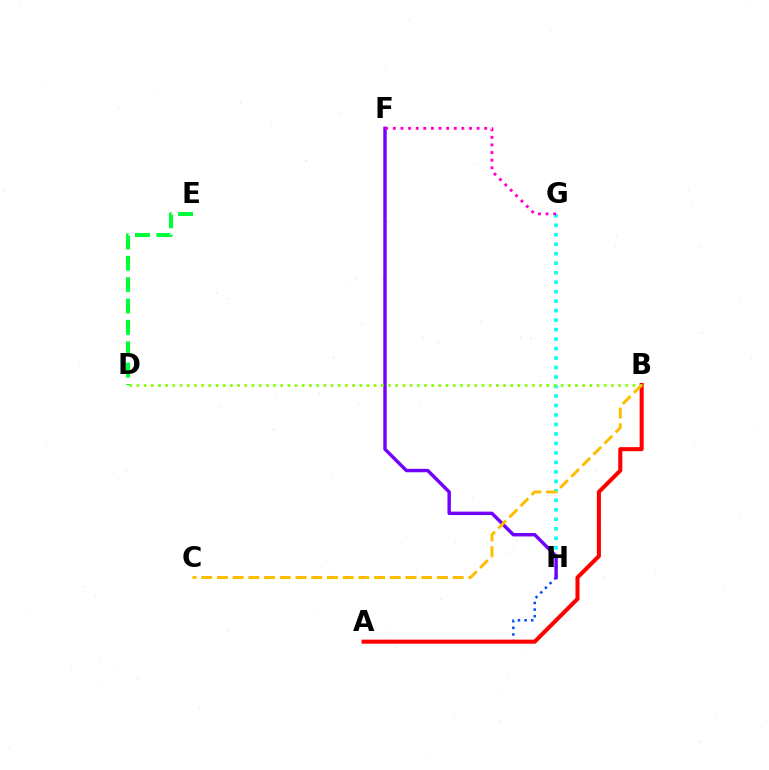{('A', 'H'): [{'color': '#004bff', 'line_style': 'dotted', 'thickness': 1.8}], ('G', 'H'): [{'color': '#00fff6', 'line_style': 'dotted', 'thickness': 2.58}], ('A', 'B'): [{'color': '#ff0000', 'line_style': 'solid', 'thickness': 2.92}], ('F', 'H'): [{'color': '#7200ff', 'line_style': 'solid', 'thickness': 2.46}], ('B', 'D'): [{'color': '#84ff00', 'line_style': 'dotted', 'thickness': 1.95}], ('B', 'C'): [{'color': '#ffbd00', 'line_style': 'dashed', 'thickness': 2.13}], ('D', 'E'): [{'color': '#00ff39', 'line_style': 'dashed', 'thickness': 2.9}], ('F', 'G'): [{'color': '#ff00cf', 'line_style': 'dotted', 'thickness': 2.07}]}